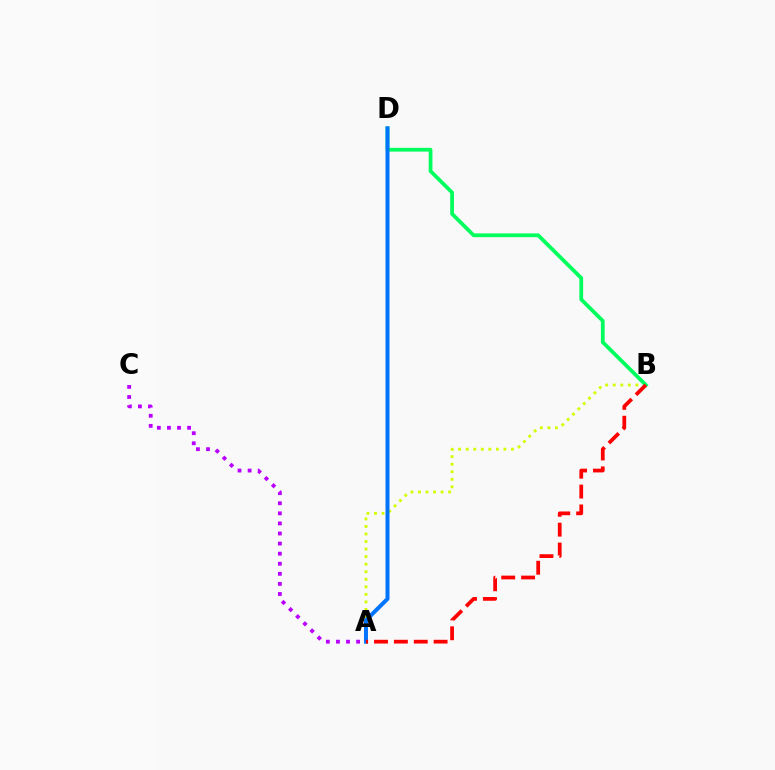{('A', 'B'): [{'color': '#d1ff00', 'line_style': 'dotted', 'thickness': 2.05}, {'color': '#ff0000', 'line_style': 'dashed', 'thickness': 2.7}], ('B', 'D'): [{'color': '#00ff5c', 'line_style': 'solid', 'thickness': 2.71}], ('A', 'D'): [{'color': '#0074ff', 'line_style': 'solid', 'thickness': 2.86}], ('A', 'C'): [{'color': '#b900ff', 'line_style': 'dotted', 'thickness': 2.74}]}